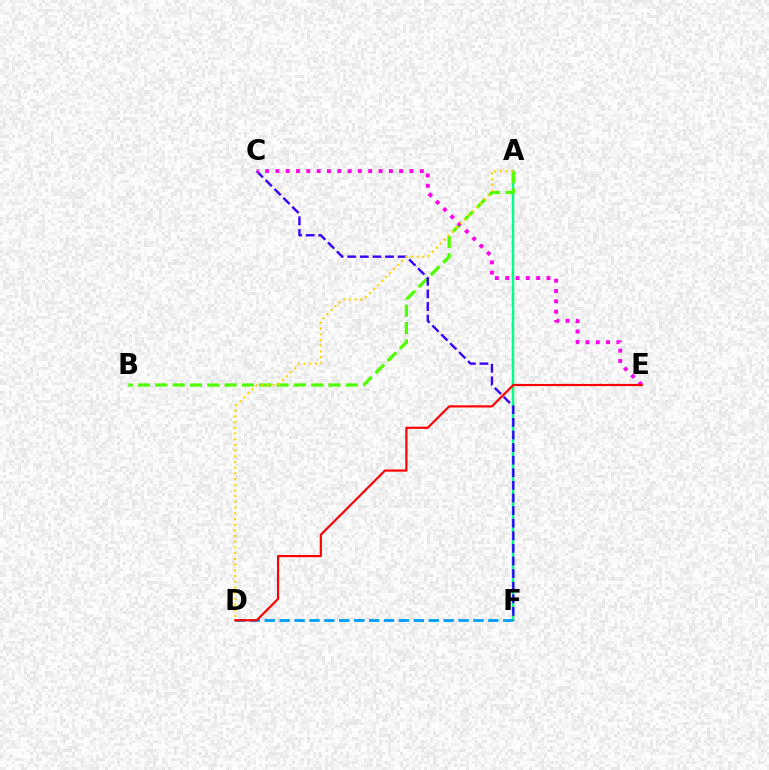{('D', 'F'): [{'color': '#009eff', 'line_style': 'dashed', 'thickness': 2.03}], ('A', 'F'): [{'color': '#00ff86', 'line_style': 'solid', 'thickness': 1.79}], ('A', 'B'): [{'color': '#4fff00', 'line_style': 'dashed', 'thickness': 2.35}], ('C', 'F'): [{'color': '#3700ff', 'line_style': 'dashed', 'thickness': 1.71}], ('C', 'E'): [{'color': '#ff00ed', 'line_style': 'dotted', 'thickness': 2.8}], ('A', 'D'): [{'color': '#ffd500', 'line_style': 'dotted', 'thickness': 1.55}], ('D', 'E'): [{'color': '#ff0000', 'line_style': 'solid', 'thickness': 1.57}]}